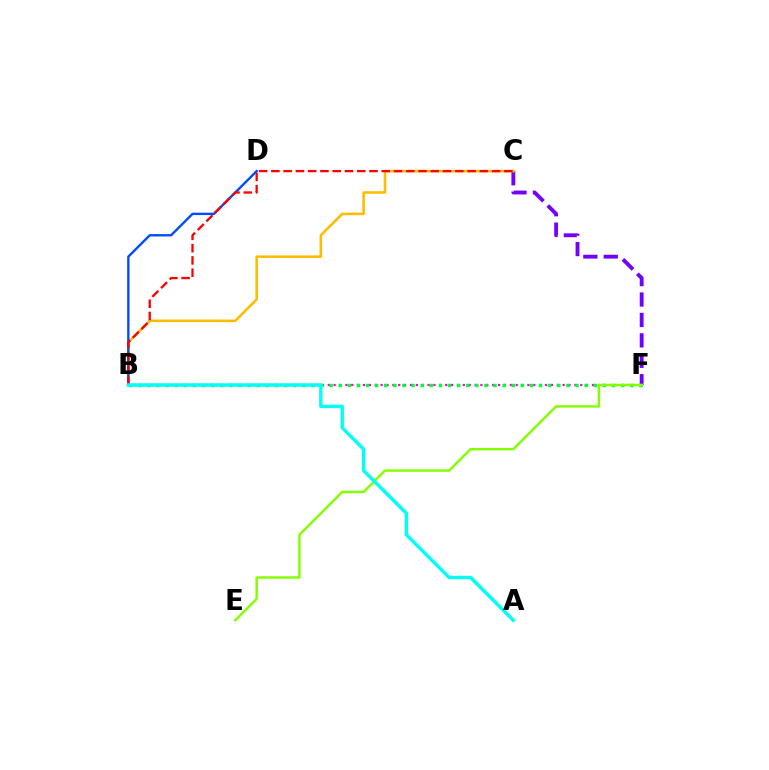{('C', 'F'): [{'color': '#7200ff', 'line_style': 'dashed', 'thickness': 2.77}], ('B', 'C'): [{'color': '#ffbd00', 'line_style': 'solid', 'thickness': 1.86}, {'color': '#ff0000', 'line_style': 'dashed', 'thickness': 1.67}], ('B', 'F'): [{'color': '#ff00cf', 'line_style': 'dotted', 'thickness': 1.6}, {'color': '#00ff39', 'line_style': 'dotted', 'thickness': 2.47}], ('B', 'D'): [{'color': '#004bff', 'line_style': 'solid', 'thickness': 1.71}], ('E', 'F'): [{'color': '#84ff00', 'line_style': 'solid', 'thickness': 1.77}], ('A', 'B'): [{'color': '#00fff6', 'line_style': 'solid', 'thickness': 2.46}]}